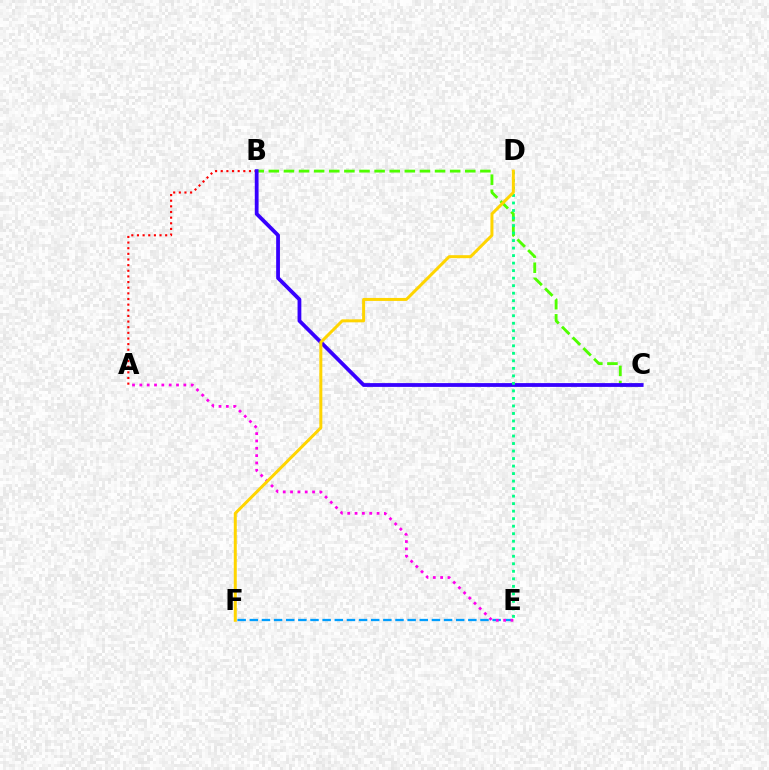{('B', 'C'): [{'color': '#4fff00', 'line_style': 'dashed', 'thickness': 2.05}, {'color': '#3700ff', 'line_style': 'solid', 'thickness': 2.72}], ('A', 'B'): [{'color': '#ff0000', 'line_style': 'dotted', 'thickness': 1.53}], ('E', 'F'): [{'color': '#009eff', 'line_style': 'dashed', 'thickness': 1.65}], ('D', 'E'): [{'color': '#00ff86', 'line_style': 'dotted', 'thickness': 2.04}], ('A', 'E'): [{'color': '#ff00ed', 'line_style': 'dotted', 'thickness': 1.99}], ('D', 'F'): [{'color': '#ffd500', 'line_style': 'solid', 'thickness': 2.15}]}